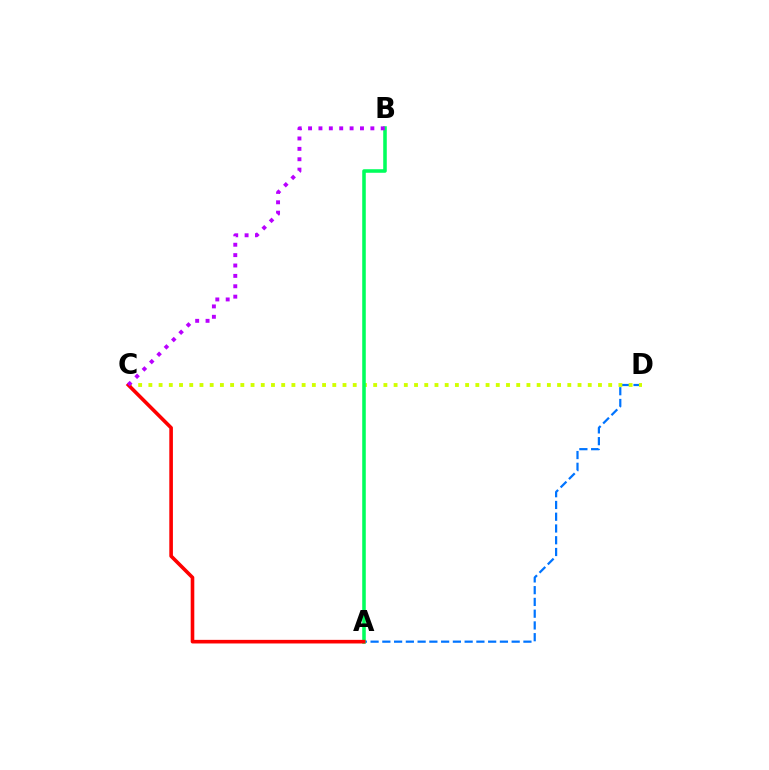{('A', 'D'): [{'color': '#0074ff', 'line_style': 'dashed', 'thickness': 1.6}], ('C', 'D'): [{'color': '#d1ff00', 'line_style': 'dotted', 'thickness': 2.78}], ('A', 'B'): [{'color': '#00ff5c', 'line_style': 'solid', 'thickness': 2.56}], ('A', 'C'): [{'color': '#ff0000', 'line_style': 'solid', 'thickness': 2.6}], ('B', 'C'): [{'color': '#b900ff', 'line_style': 'dotted', 'thickness': 2.82}]}